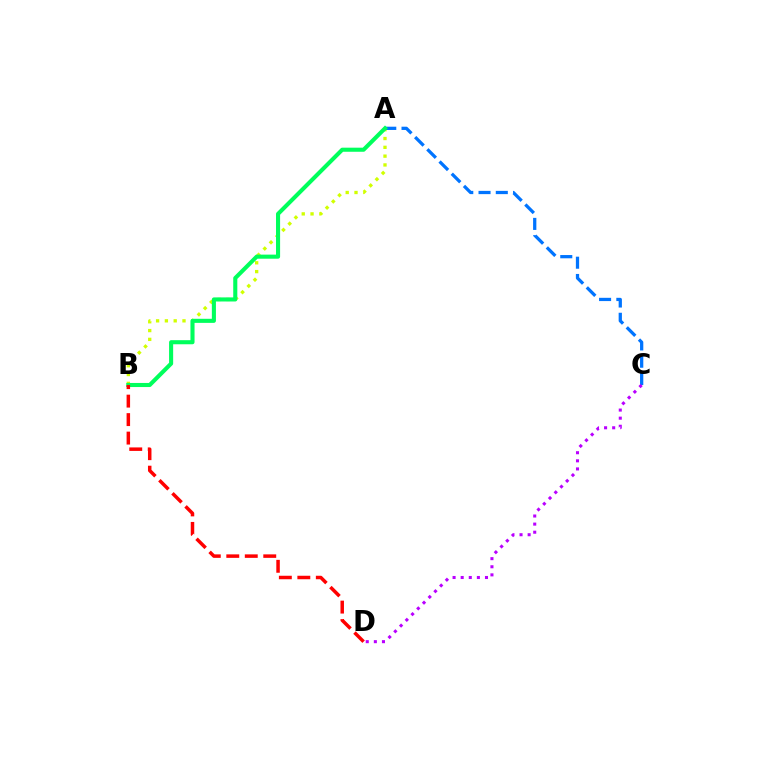{('A', 'B'): [{'color': '#d1ff00', 'line_style': 'dotted', 'thickness': 2.39}, {'color': '#00ff5c', 'line_style': 'solid', 'thickness': 2.94}], ('A', 'C'): [{'color': '#0074ff', 'line_style': 'dashed', 'thickness': 2.35}], ('B', 'D'): [{'color': '#ff0000', 'line_style': 'dashed', 'thickness': 2.51}], ('C', 'D'): [{'color': '#b900ff', 'line_style': 'dotted', 'thickness': 2.2}]}